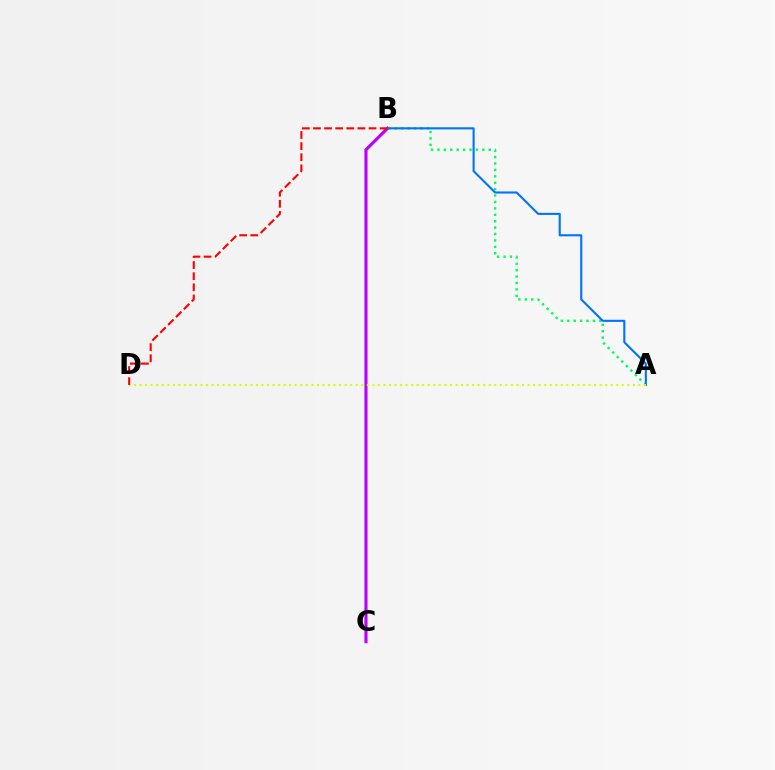{('A', 'B'): [{'color': '#00ff5c', 'line_style': 'dotted', 'thickness': 1.74}, {'color': '#0074ff', 'line_style': 'solid', 'thickness': 1.52}], ('B', 'C'): [{'color': '#b900ff', 'line_style': 'solid', 'thickness': 2.24}], ('A', 'D'): [{'color': '#d1ff00', 'line_style': 'dotted', 'thickness': 1.51}], ('B', 'D'): [{'color': '#ff0000', 'line_style': 'dashed', 'thickness': 1.51}]}